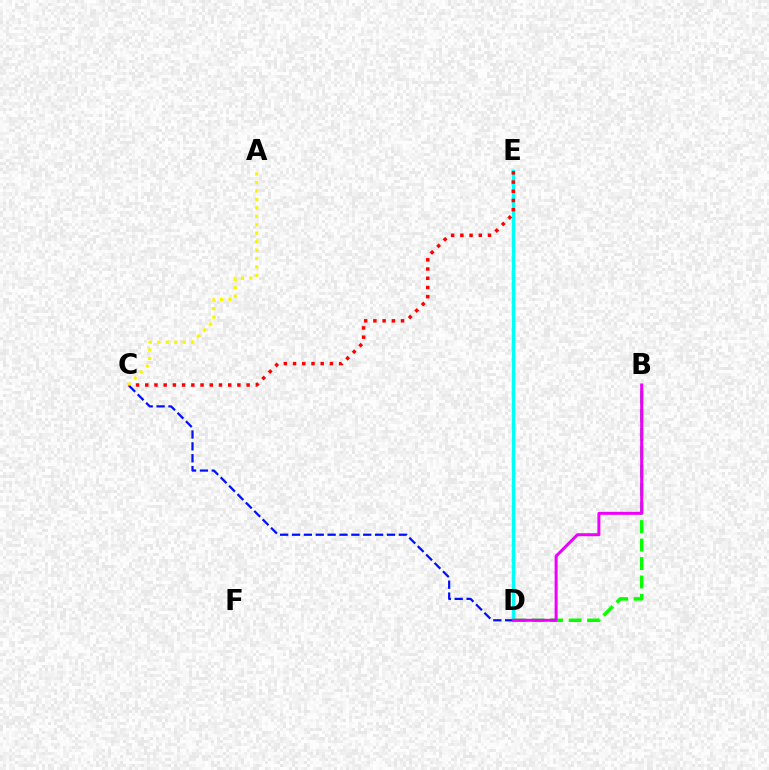{('D', 'E'): [{'color': '#00fff6', 'line_style': 'solid', 'thickness': 2.44}], ('C', 'E'): [{'color': '#ff0000', 'line_style': 'dotted', 'thickness': 2.5}], ('A', 'C'): [{'color': '#fcf500', 'line_style': 'dotted', 'thickness': 2.3}], ('C', 'D'): [{'color': '#0010ff', 'line_style': 'dashed', 'thickness': 1.61}], ('B', 'D'): [{'color': '#08ff00', 'line_style': 'dashed', 'thickness': 2.51}, {'color': '#ee00ff', 'line_style': 'solid', 'thickness': 2.16}]}